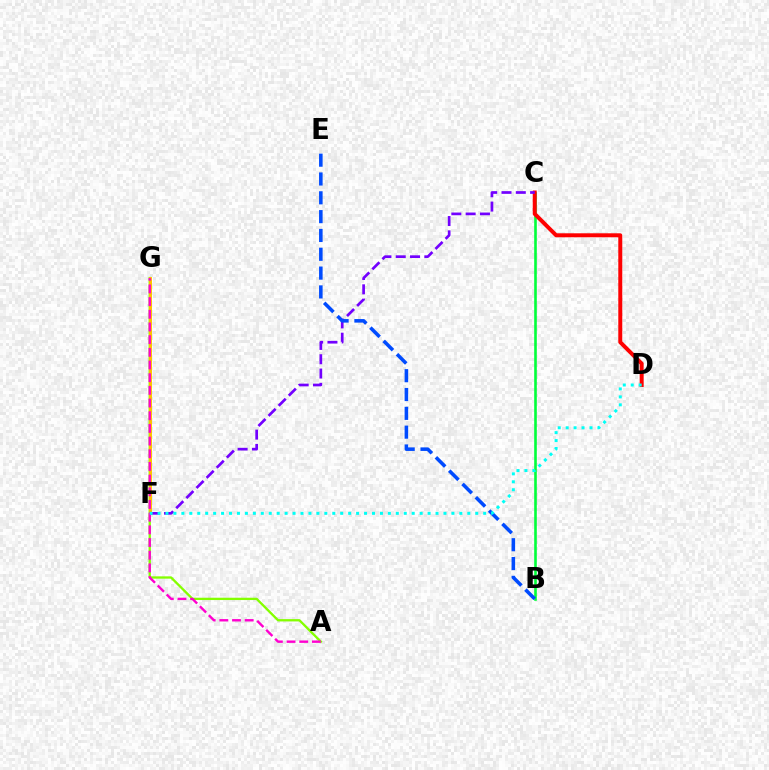{('A', 'G'): [{'color': '#84ff00', 'line_style': 'solid', 'thickness': 1.67}, {'color': '#ff00cf', 'line_style': 'dashed', 'thickness': 1.72}], ('F', 'G'): [{'color': '#ffbd00', 'line_style': 'solid', 'thickness': 2.11}], ('B', 'C'): [{'color': '#00ff39', 'line_style': 'solid', 'thickness': 1.88}], ('C', 'D'): [{'color': '#ff0000', 'line_style': 'solid', 'thickness': 2.86}], ('C', 'F'): [{'color': '#7200ff', 'line_style': 'dashed', 'thickness': 1.94}], ('B', 'E'): [{'color': '#004bff', 'line_style': 'dashed', 'thickness': 2.56}], ('D', 'F'): [{'color': '#00fff6', 'line_style': 'dotted', 'thickness': 2.16}]}